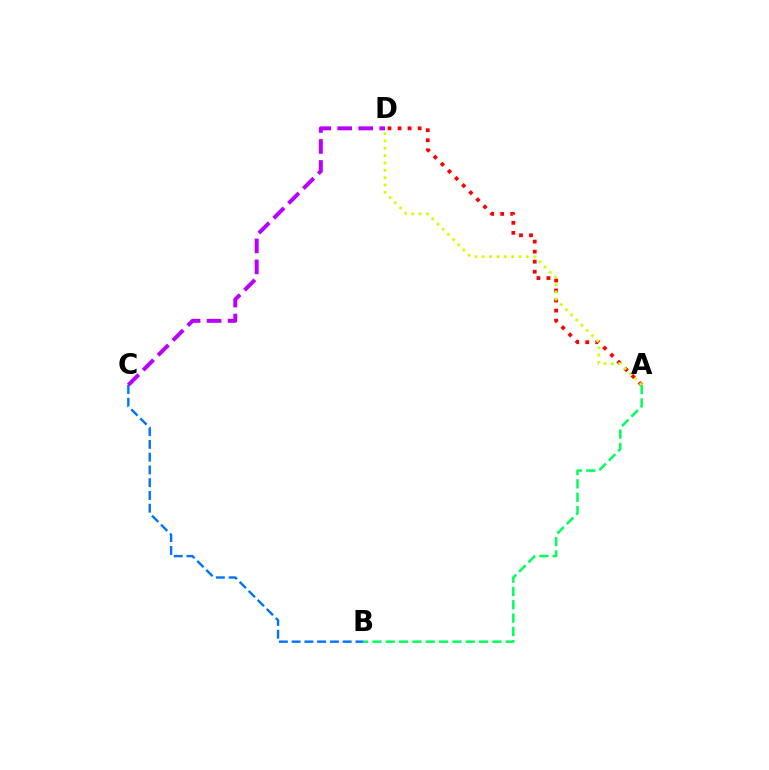{('B', 'C'): [{'color': '#0074ff', 'line_style': 'dashed', 'thickness': 1.73}], ('C', 'D'): [{'color': '#b900ff', 'line_style': 'dashed', 'thickness': 2.85}], ('A', 'B'): [{'color': '#00ff5c', 'line_style': 'dashed', 'thickness': 1.81}], ('A', 'D'): [{'color': '#ff0000', 'line_style': 'dotted', 'thickness': 2.73}, {'color': '#d1ff00', 'line_style': 'dotted', 'thickness': 2.0}]}